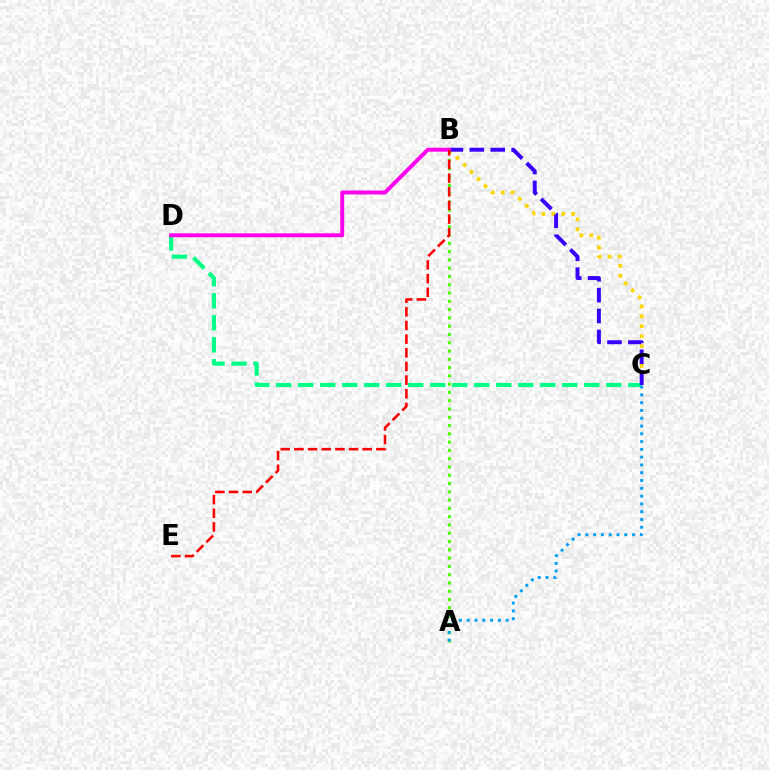{('B', 'C'): [{'color': '#ffd500', 'line_style': 'dotted', 'thickness': 2.69}, {'color': '#3700ff', 'line_style': 'dashed', 'thickness': 2.84}], ('A', 'B'): [{'color': '#4fff00', 'line_style': 'dotted', 'thickness': 2.25}], ('C', 'D'): [{'color': '#00ff86', 'line_style': 'dashed', 'thickness': 2.99}], ('A', 'C'): [{'color': '#009eff', 'line_style': 'dotted', 'thickness': 2.12}], ('B', 'D'): [{'color': '#ff00ed', 'line_style': 'solid', 'thickness': 2.83}], ('B', 'E'): [{'color': '#ff0000', 'line_style': 'dashed', 'thickness': 1.86}]}